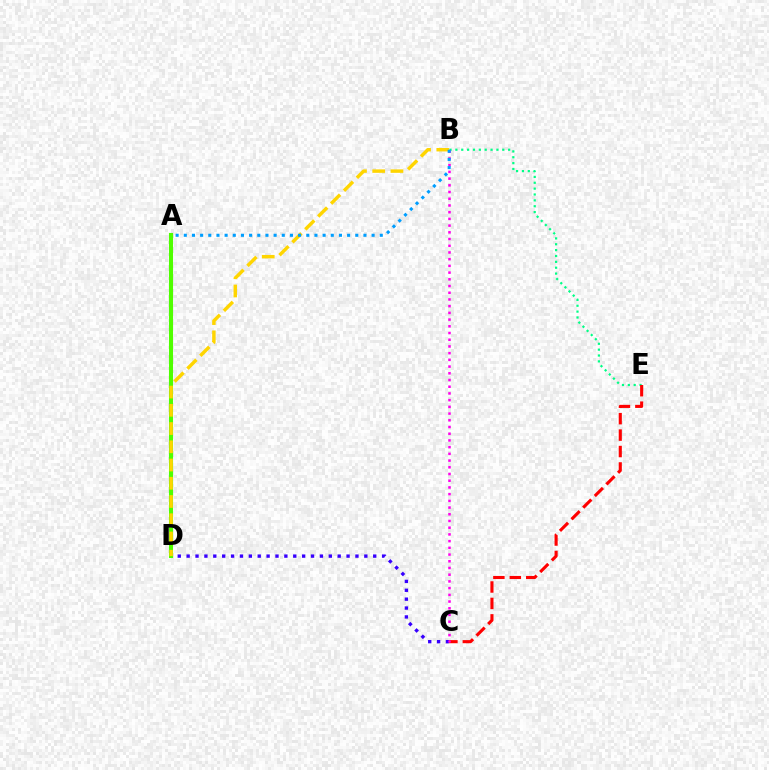{('C', 'D'): [{'color': '#3700ff', 'line_style': 'dotted', 'thickness': 2.41}], ('B', 'E'): [{'color': '#00ff86', 'line_style': 'dotted', 'thickness': 1.59}], ('A', 'D'): [{'color': '#4fff00', 'line_style': 'solid', 'thickness': 2.94}], ('C', 'E'): [{'color': '#ff0000', 'line_style': 'dashed', 'thickness': 2.23}], ('B', 'C'): [{'color': '#ff00ed', 'line_style': 'dotted', 'thickness': 1.82}], ('B', 'D'): [{'color': '#ffd500', 'line_style': 'dashed', 'thickness': 2.48}], ('A', 'B'): [{'color': '#009eff', 'line_style': 'dotted', 'thickness': 2.22}]}